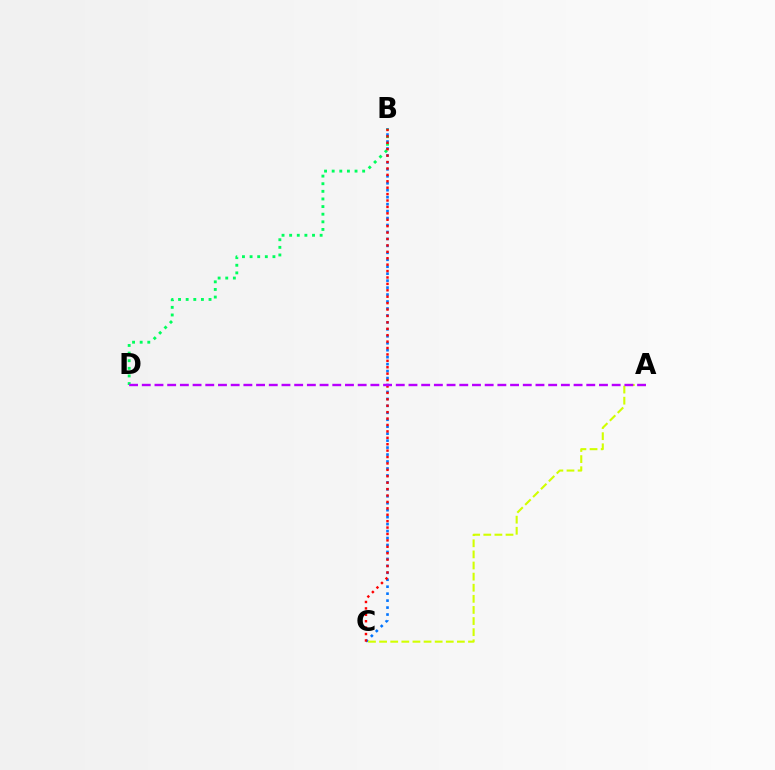{('B', 'D'): [{'color': '#00ff5c', 'line_style': 'dotted', 'thickness': 2.07}], ('B', 'C'): [{'color': '#0074ff', 'line_style': 'dotted', 'thickness': 1.89}, {'color': '#ff0000', 'line_style': 'dotted', 'thickness': 1.74}], ('A', 'C'): [{'color': '#d1ff00', 'line_style': 'dashed', 'thickness': 1.51}], ('A', 'D'): [{'color': '#b900ff', 'line_style': 'dashed', 'thickness': 1.73}]}